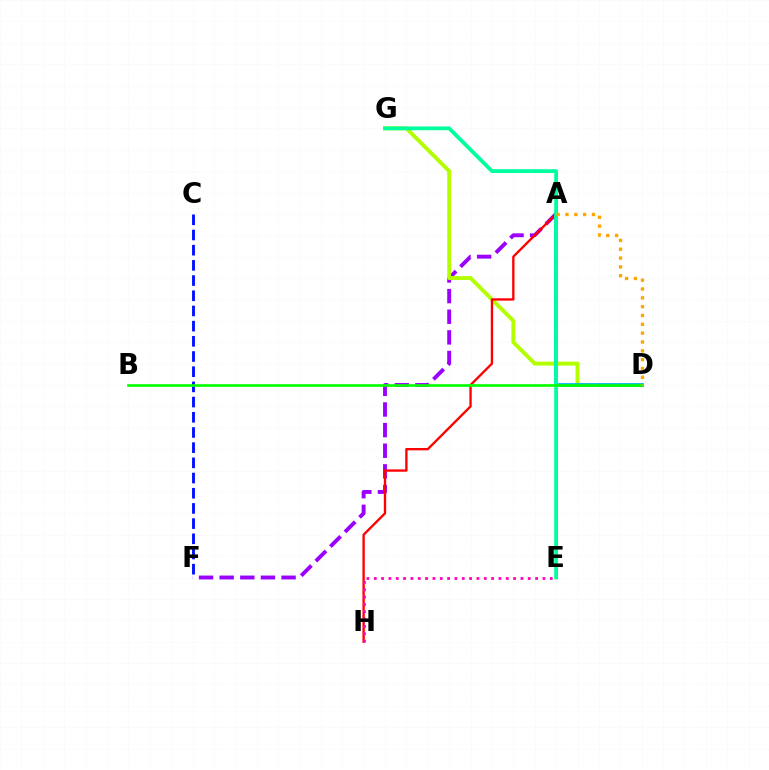{('A', 'F'): [{'color': '#9b00ff', 'line_style': 'dashed', 'thickness': 2.8}], ('D', 'G'): [{'color': '#b3ff00', 'line_style': 'solid', 'thickness': 2.81}], ('A', 'H'): [{'color': '#ff0000', 'line_style': 'solid', 'thickness': 1.69}], ('A', 'D'): [{'color': '#00b5ff', 'line_style': 'solid', 'thickness': 2.7}, {'color': '#ffa500', 'line_style': 'dotted', 'thickness': 2.4}], ('E', 'G'): [{'color': '#00ff9d', 'line_style': 'solid', 'thickness': 2.73}], ('E', 'H'): [{'color': '#ff00bd', 'line_style': 'dotted', 'thickness': 1.99}], ('C', 'F'): [{'color': '#0010ff', 'line_style': 'dashed', 'thickness': 2.06}], ('B', 'D'): [{'color': '#08ff00', 'line_style': 'solid', 'thickness': 1.93}]}